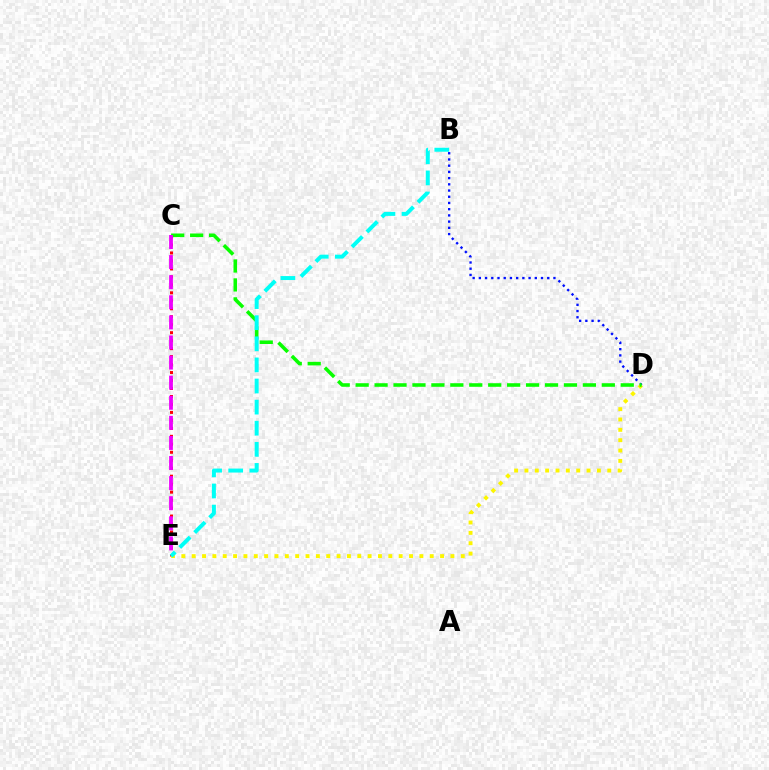{('C', 'E'): [{'color': '#ff0000', 'line_style': 'dotted', 'thickness': 2.17}, {'color': '#ee00ff', 'line_style': 'dashed', 'thickness': 2.73}], ('B', 'D'): [{'color': '#0010ff', 'line_style': 'dotted', 'thickness': 1.69}], ('D', 'E'): [{'color': '#fcf500', 'line_style': 'dotted', 'thickness': 2.81}], ('C', 'D'): [{'color': '#08ff00', 'line_style': 'dashed', 'thickness': 2.57}], ('B', 'E'): [{'color': '#00fff6', 'line_style': 'dashed', 'thickness': 2.87}]}